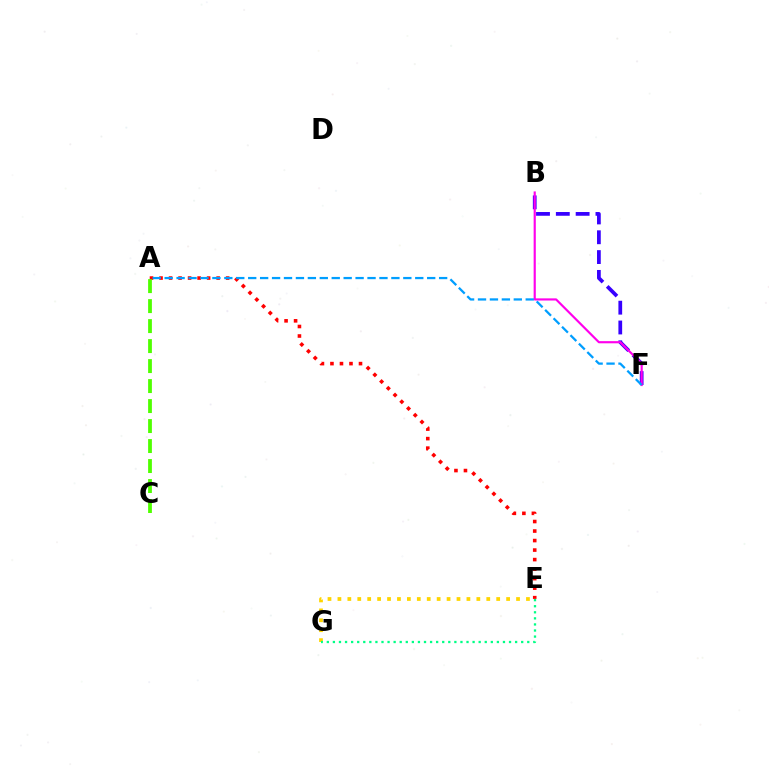{('B', 'F'): [{'color': '#3700ff', 'line_style': 'dashed', 'thickness': 2.69}, {'color': '#ff00ed', 'line_style': 'solid', 'thickness': 1.56}], ('A', 'E'): [{'color': '#ff0000', 'line_style': 'dotted', 'thickness': 2.59}], ('E', 'G'): [{'color': '#ffd500', 'line_style': 'dotted', 'thickness': 2.7}, {'color': '#00ff86', 'line_style': 'dotted', 'thickness': 1.65}], ('A', 'F'): [{'color': '#009eff', 'line_style': 'dashed', 'thickness': 1.62}], ('A', 'C'): [{'color': '#4fff00', 'line_style': 'dashed', 'thickness': 2.72}]}